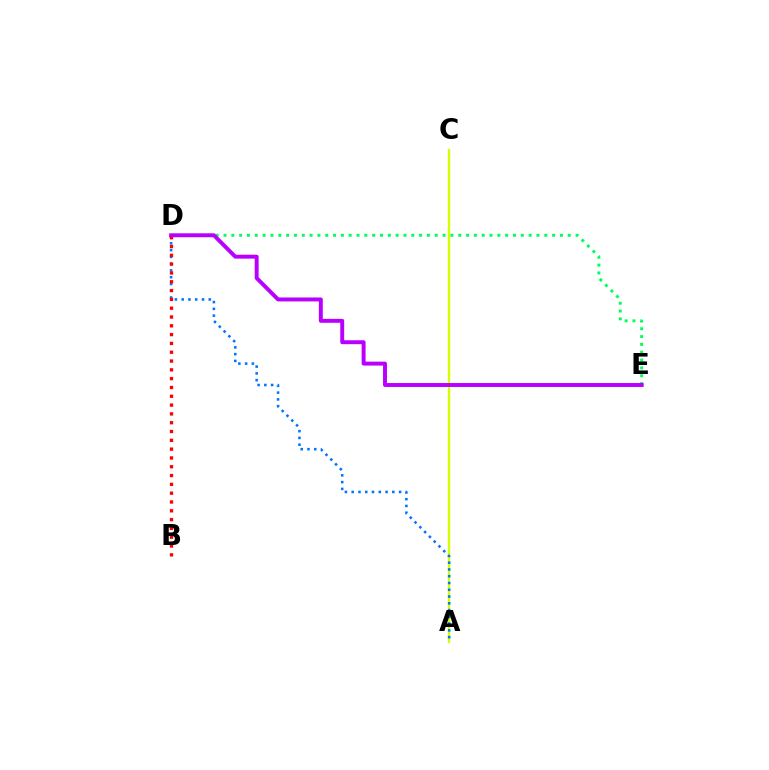{('A', 'C'): [{'color': '#d1ff00', 'line_style': 'solid', 'thickness': 1.71}], ('D', 'E'): [{'color': '#00ff5c', 'line_style': 'dotted', 'thickness': 2.13}, {'color': '#b900ff', 'line_style': 'solid', 'thickness': 2.84}], ('A', 'D'): [{'color': '#0074ff', 'line_style': 'dotted', 'thickness': 1.84}], ('B', 'D'): [{'color': '#ff0000', 'line_style': 'dotted', 'thickness': 2.39}]}